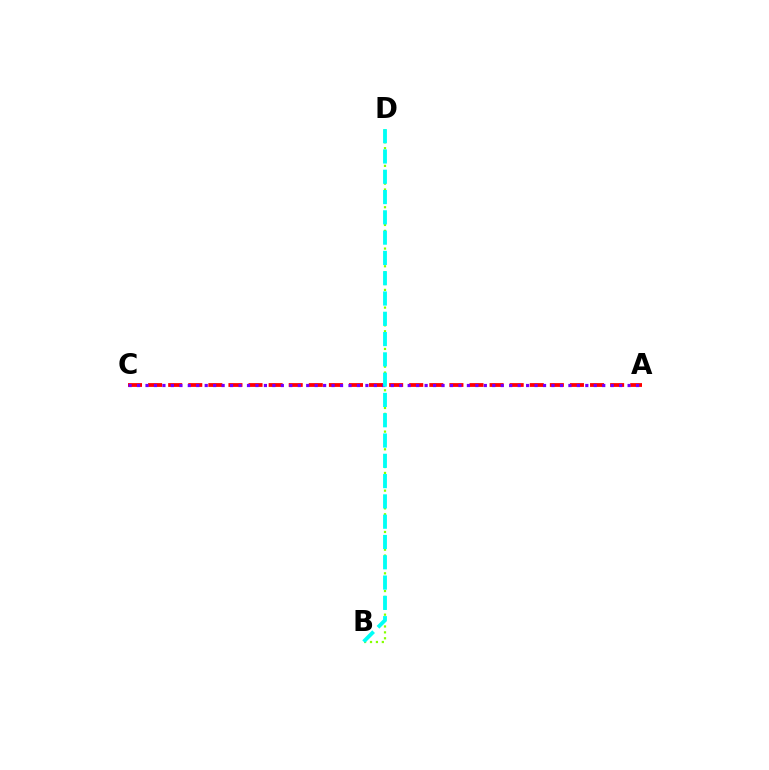{('A', 'C'): [{'color': '#ff0000', 'line_style': 'dashed', 'thickness': 2.73}, {'color': '#7200ff', 'line_style': 'dotted', 'thickness': 2.3}], ('B', 'D'): [{'color': '#84ff00', 'line_style': 'dotted', 'thickness': 1.6}, {'color': '#00fff6', 'line_style': 'dashed', 'thickness': 2.76}]}